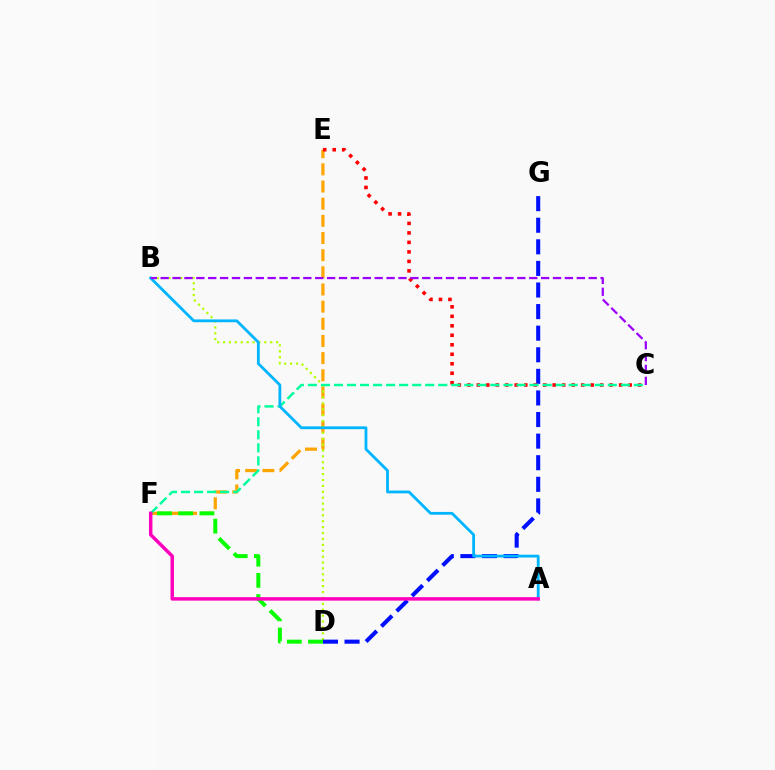{('E', 'F'): [{'color': '#ffa500', 'line_style': 'dashed', 'thickness': 2.33}], ('B', 'D'): [{'color': '#b3ff00', 'line_style': 'dotted', 'thickness': 1.6}], ('D', 'G'): [{'color': '#0010ff', 'line_style': 'dashed', 'thickness': 2.93}], ('D', 'F'): [{'color': '#08ff00', 'line_style': 'dashed', 'thickness': 2.88}], ('C', 'E'): [{'color': '#ff0000', 'line_style': 'dotted', 'thickness': 2.58}], ('C', 'F'): [{'color': '#00ff9d', 'line_style': 'dashed', 'thickness': 1.77}], ('A', 'B'): [{'color': '#00b5ff', 'line_style': 'solid', 'thickness': 2.01}], ('A', 'F'): [{'color': '#ff00bd', 'line_style': 'solid', 'thickness': 2.5}], ('B', 'C'): [{'color': '#9b00ff', 'line_style': 'dashed', 'thickness': 1.62}]}